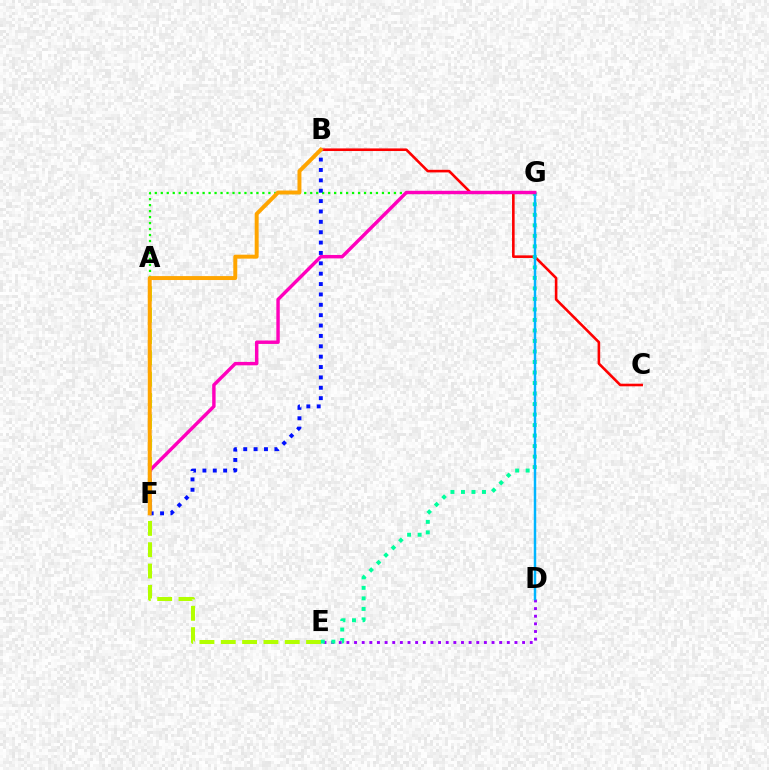{('B', 'C'): [{'color': '#ff0000', 'line_style': 'solid', 'thickness': 1.87}], ('D', 'E'): [{'color': '#9b00ff', 'line_style': 'dotted', 'thickness': 2.08}], ('A', 'E'): [{'color': '#b3ff00', 'line_style': 'dashed', 'thickness': 2.9}], ('E', 'G'): [{'color': '#00ff9d', 'line_style': 'dotted', 'thickness': 2.86}], ('A', 'G'): [{'color': '#08ff00', 'line_style': 'dotted', 'thickness': 1.62}], ('D', 'G'): [{'color': '#00b5ff', 'line_style': 'solid', 'thickness': 1.77}], ('F', 'G'): [{'color': '#ff00bd', 'line_style': 'solid', 'thickness': 2.46}], ('B', 'F'): [{'color': '#0010ff', 'line_style': 'dotted', 'thickness': 2.82}, {'color': '#ffa500', 'line_style': 'solid', 'thickness': 2.84}]}